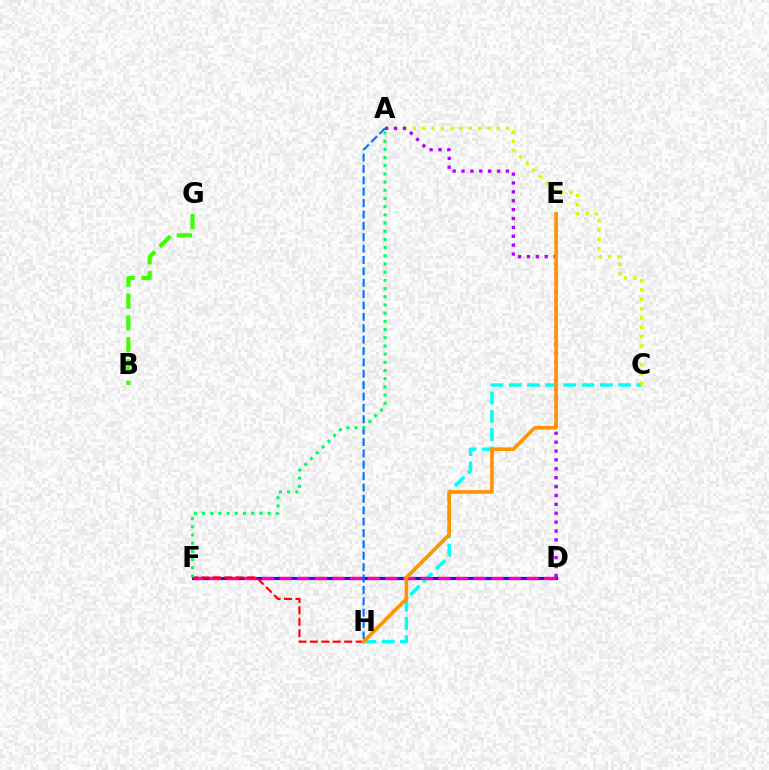{('D', 'F'): [{'color': '#2500ff', 'line_style': 'solid', 'thickness': 2.25}, {'color': '#ff00ac', 'line_style': 'dashed', 'thickness': 2.4}], ('C', 'H'): [{'color': '#00fff6', 'line_style': 'dashed', 'thickness': 2.47}], ('B', 'G'): [{'color': '#3dff00', 'line_style': 'dashed', 'thickness': 2.97}], ('A', 'H'): [{'color': '#0074ff', 'line_style': 'dashed', 'thickness': 1.55}], ('F', 'H'): [{'color': '#ff0000', 'line_style': 'dashed', 'thickness': 1.55}], ('A', 'C'): [{'color': '#d1ff00', 'line_style': 'dotted', 'thickness': 2.54}], ('A', 'D'): [{'color': '#b900ff', 'line_style': 'dotted', 'thickness': 2.41}], ('E', 'H'): [{'color': '#ff9400', 'line_style': 'solid', 'thickness': 2.63}], ('A', 'F'): [{'color': '#00ff5c', 'line_style': 'dotted', 'thickness': 2.23}]}